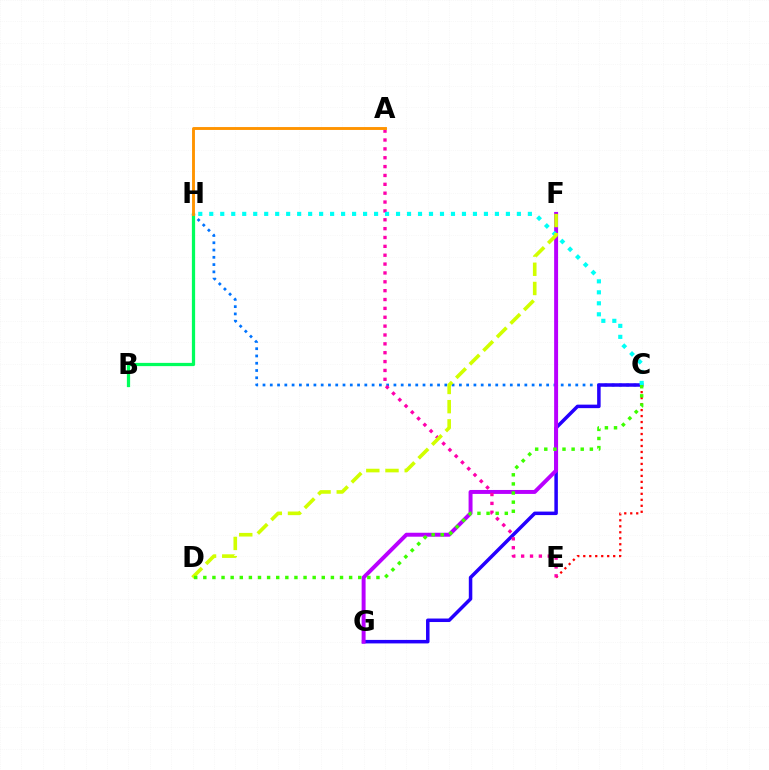{('C', 'H'): [{'color': '#0074ff', 'line_style': 'dotted', 'thickness': 1.98}, {'color': '#00fff6', 'line_style': 'dotted', 'thickness': 2.98}], ('C', 'G'): [{'color': '#2500ff', 'line_style': 'solid', 'thickness': 2.52}], ('F', 'G'): [{'color': '#b900ff', 'line_style': 'solid', 'thickness': 2.84}], ('B', 'H'): [{'color': '#00ff5c', 'line_style': 'solid', 'thickness': 2.33}], ('C', 'E'): [{'color': '#ff0000', 'line_style': 'dotted', 'thickness': 1.63}], ('A', 'E'): [{'color': '#ff00ac', 'line_style': 'dotted', 'thickness': 2.41}], ('D', 'F'): [{'color': '#d1ff00', 'line_style': 'dashed', 'thickness': 2.61}], ('C', 'D'): [{'color': '#3dff00', 'line_style': 'dotted', 'thickness': 2.48}], ('A', 'H'): [{'color': '#ff9400', 'line_style': 'solid', 'thickness': 2.08}]}